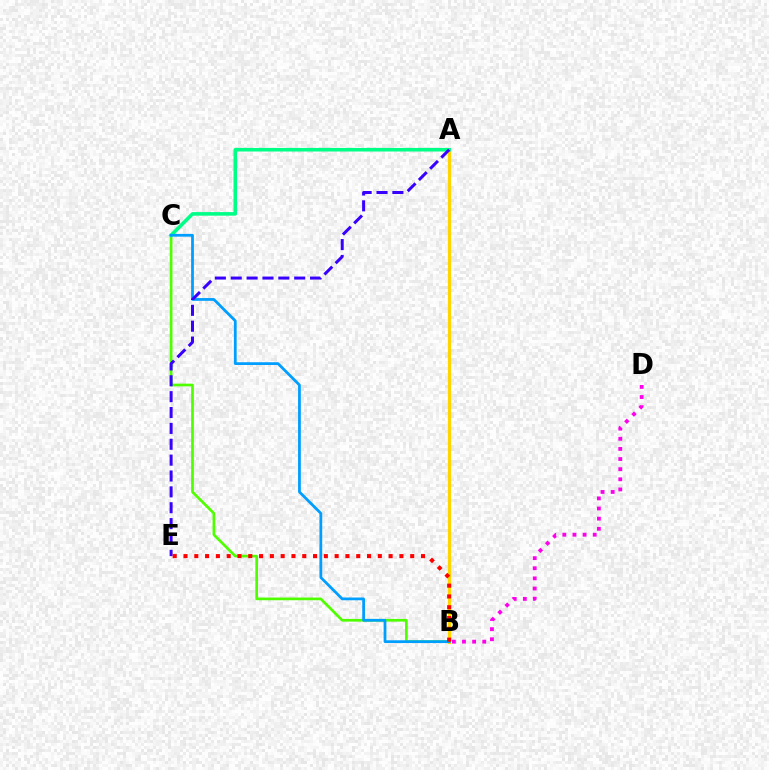{('A', 'B'): [{'color': '#ffd500', 'line_style': 'solid', 'thickness': 2.33}], ('B', 'C'): [{'color': '#4fff00', 'line_style': 'solid', 'thickness': 1.93}, {'color': '#009eff', 'line_style': 'solid', 'thickness': 1.99}], ('A', 'C'): [{'color': '#00ff86', 'line_style': 'solid', 'thickness': 2.58}], ('A', 'E'): [{'color': '#3700ff', 'line_style': 'dashed', 'thickness': 2.16}], ('B', 'E'): [{'color': '#ff0000', 'line_style': 'dotted', 'thickness': 2.93}], ('B', 'D'): [{'color': '#ff00ed', 'line_style': 'dotted', 'thickness': 2.75}]}